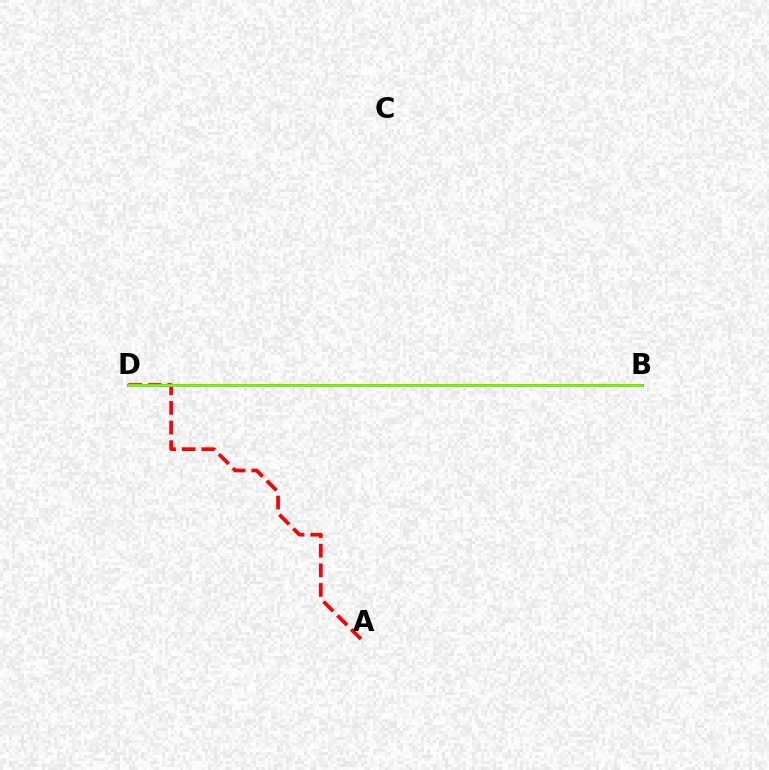{('B', 'D'): [{'color': '#00fff6', 'line_style': 'dotted', 'thickness': 1.99}, {'color': '#7200ff', 'line_style': 'solid', 'thickness': 2.14}, {'color': '#84ff00', 'line_style': 'solid', 'thickness': 1.9}], ('A', 'D'): [{'color': '#ff0000', 'line_style': 'dashed', 'thickness': 2.66}]}